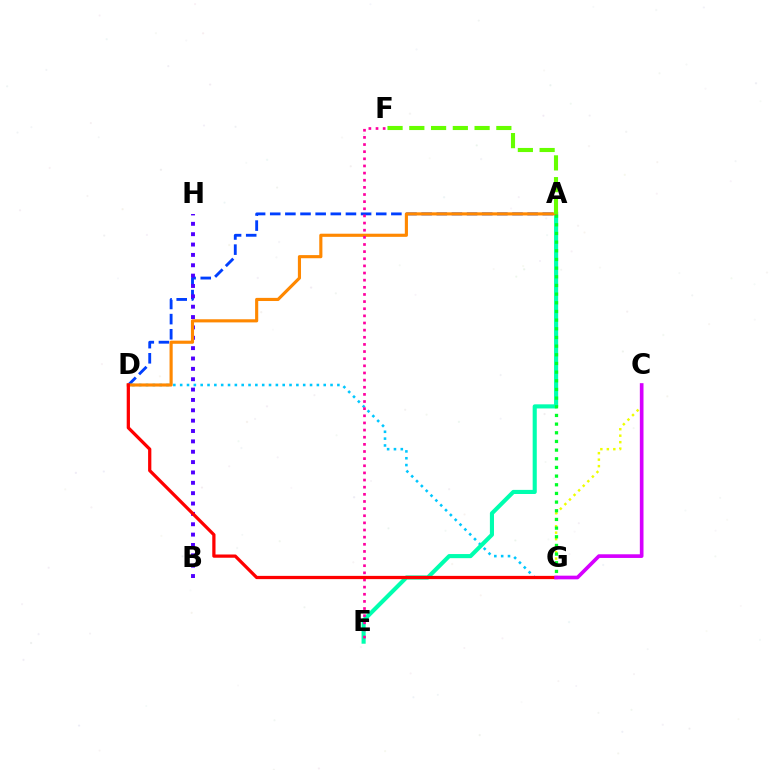{('D', 'G'): [{'color': '#00c7ff', 'line_style': 'dotted', 'thickness': 1.86}, {'color': '#ff0000', 'line_style': 'solid', 'thickness': 2.34}], ('A', 'D'): [{'color': '#003fff', 'line_style': 'dashed', 'thickness': 2.06}, {'color': '#ff8800', 'line_style': 'solid', 'thickness': 2.25}], ('B', 'H'): [{'color': '#4f00ff', 'line_style': 'dotted', 'thickness': 2.81}], ('A', 'E'): [{'color': '#00ffaf', 'line_style': 'solid', 'thickness': 2.96}], ('E', 'F'): [{'color': '#ff00a0', 'line_style': 'dotted', 'thickness': 1.94}], ('C', 'G'): [{'color': '#eeff00', 'line_style': 'dotted', 'thickness': 1.76}, {'color': '#d600ff', 'line_style': 'solid', 'thickness': 2.64}], ('A', 'G'): [{'color': '#00ff27', 'line_style': 'dotted', 'thickness': 2.35}], ('A', 'F'): [{'color': '#66ff00', 'line_style': 'dashed', 'thickness': 2.96}]}